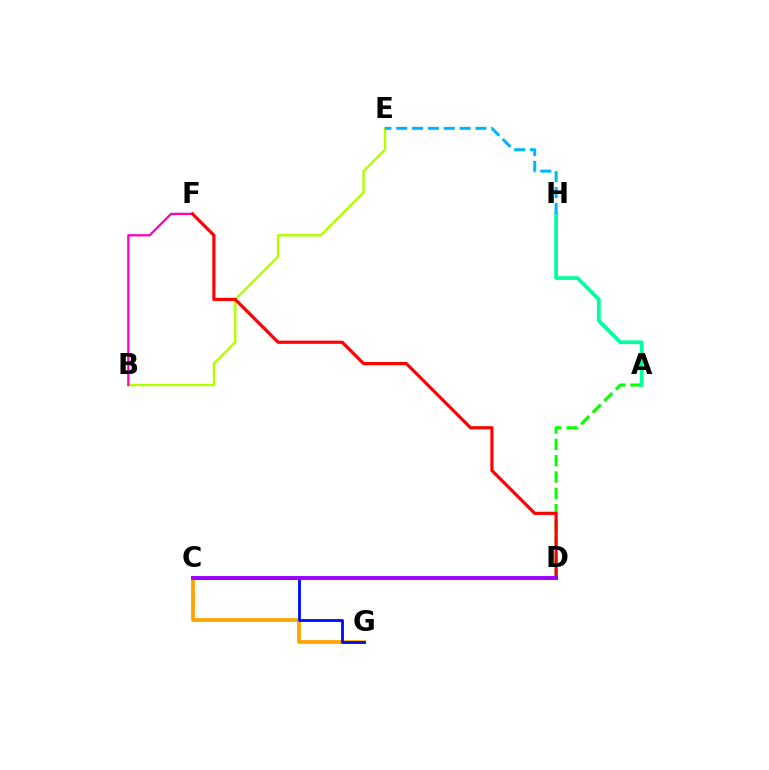{('B', 'E'): [{'color': '#b3ff00', 'line_style': 'solid', 'thickness': 1.75}], ('C', 'G'): [{'color': '#ffa500', 'line_style': 'solid', 'thickness': 2.72}, {'color': '#0010ff', 'line_style': 'solid', 'thickness': 2.07}], ('A', 'D'): [{'color': '#08ff00', 'line_style': 'dashed', 'thickness': 2.22}], ('A', 'H'): [{'color': '#00ff9d', 'line_style': 'solid', 'thickness': 2.68}], ('B', 'F'): [{'color': '#ff00bd', 'line_style': 'solid', 'thickness': 1.64}], ('D', 'F'): [{'color': '#ff0000', 'line_style': 'solid', 'thickness': 2.3}], ('E', 'H'): [{'color': '#00b5ff', 'line_style': 'dashed', 'thickness': 2.15}], ('C', 'D'): [{'color': '#9b00ff', 'line_style': 'solid', 'thickness': 2.82}]}